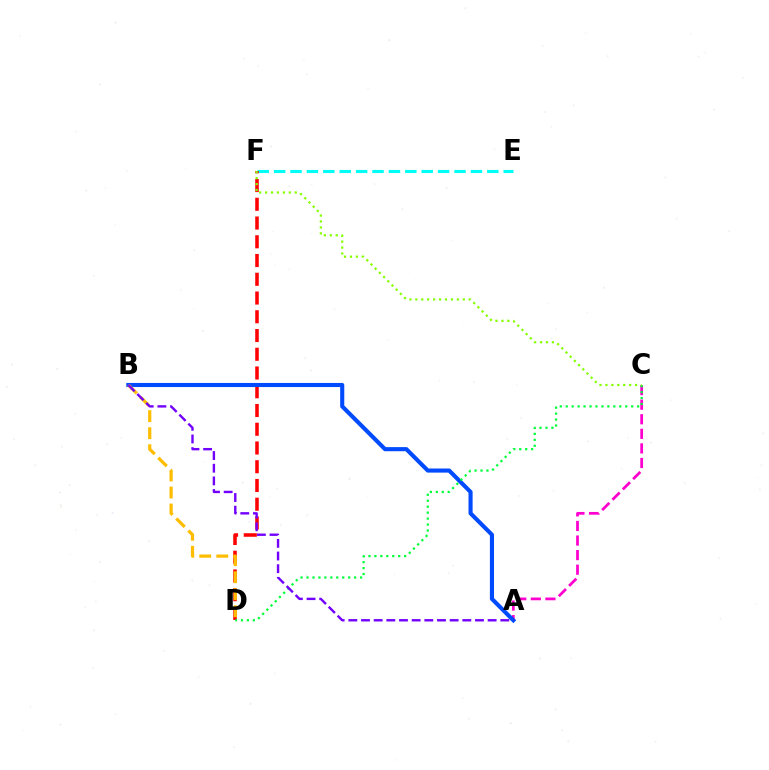{('E', 'F'): [{'color': '#00fff6', 'line_style': 'dashed', 'thickness': 2.23}], ('D', 'F'): [{'color': '#ff0000', 'line_style': 'dashed', 'thickness': 2.55}], ('A', 'C'): [{'color': '#ff00cf', 'line_style': 'dashed', 'thickness': 1.98}], ('A', 'B'): [{'color': '#004bff', 'line_style': 'solid', 'thickness': 2.96}, {'color': '#7200ff', 'line_style': 'dashed', 'thickness': 1.72}], ('C', 'D'): [{'color': '#00ff39', 'line_style': 'dotted', 'thickness': 1.62}], ('B', 'D'): [{'color': '#ffbd00', 'line_style': 'dashed', 'thickness': 2.31}], ('C', 'F'): [{'color': '#84ff00', 'line_style': 'dotted', 'thickness': 1.61}]}